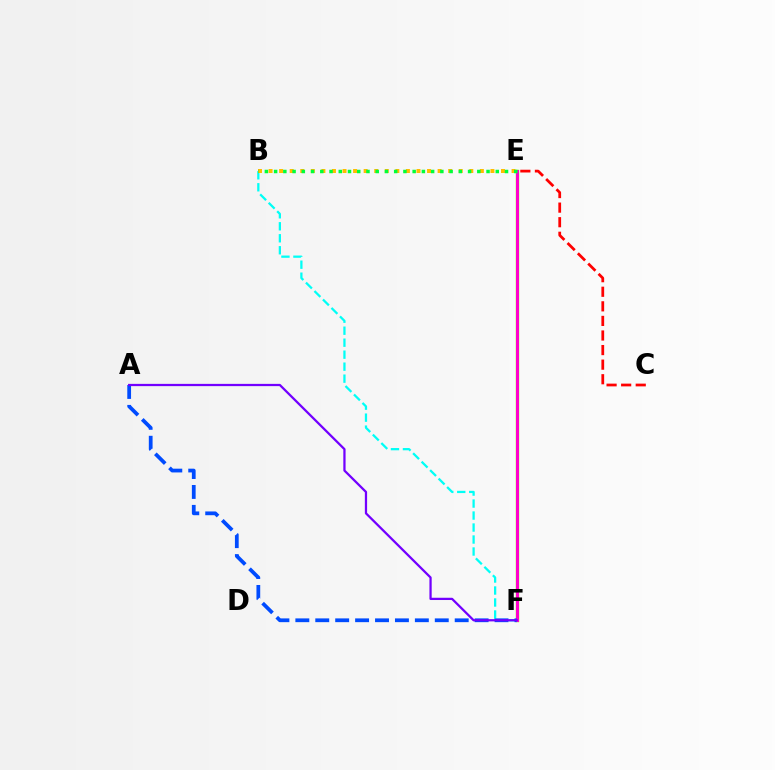{('C', 'E'): [{'color': '#ff0000', 'line_style': 'dashed', 'thickness': 1.98}], ('E', 'F'): [{'color': '#84ff00', 'line_style': 'solid', 'thickness': 2.48}, {'color': '#ff00cf', 'line_style': 'solid', 'thickness': 2.14}], ('B', 'F'): [{'color': '#00fff6', 'line_style': 'dashed', 'thickness': 1.63}], ('B', 'E'): [{'color': '#ffbd00', 'line_style': 'dotted', 'thickness': 2.87}, {'color': '#00ff39', 'line_style': 'dotted', 'thickness': 2.51}], ('A', 'F'): [{'color': '#004bff', 'line_style': 'dashed', 'thickness': 2.71}, {'color': '#7200ff', 'line_style': 'solid', 'thickness': 1.62}]}